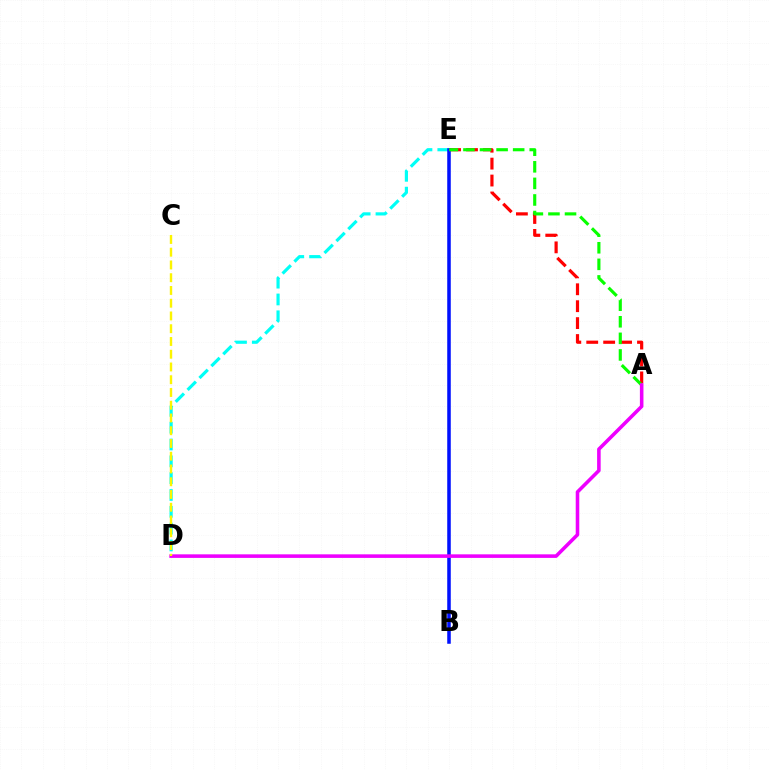{('D', 'E'): [{'color': '#00fff6', 'line_style': 'dashed', 'thickness': 2.29}], ('A', 'E'): [{'color': '#ff0000', 'line_style': 'dashed', 'thickness': 2.3}, {'color': '#08ff00', 'line_style': 'dashed', 'thickness': 2.25}], ('B', 'E'): [{'color': '#0010ff', 'line_style': 'solid', 'thickness': 2.54}], ('A', 'D'): [{'color': '#ee00ff', 'line_style': 'solid', 'thickness': 2.56}], ('C', 'D'): [{'color': '#fcf500', 'line_style': 'dashed', 'thickness': 1.73}]}